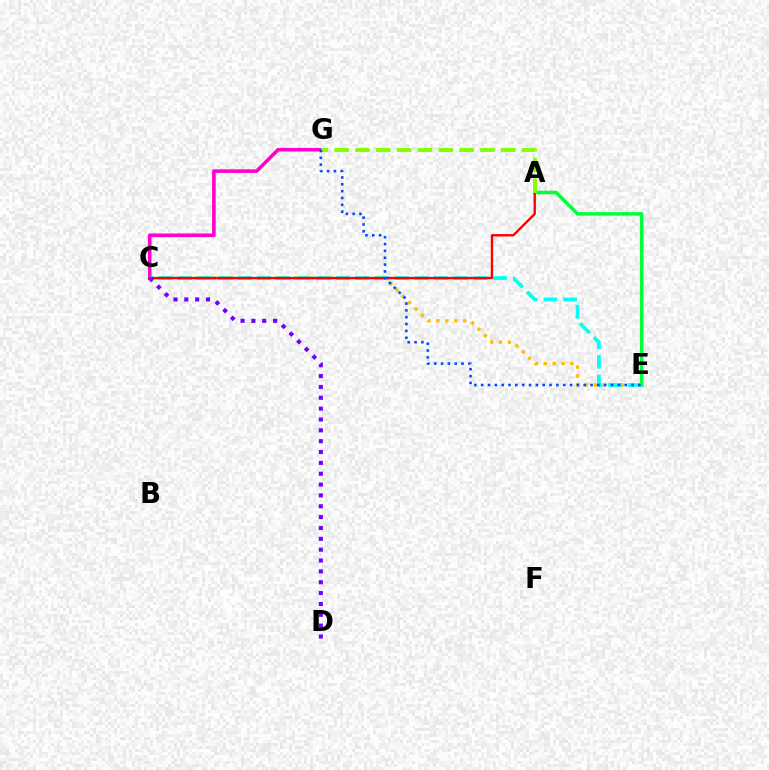{('C', 'E'): [{'color': '#ffbd00', 'line_style': 'dotted', 'thickness': 2.43}, {'color': '#00fff6', 'line_style': 'dashed', 'thickness': 2.67}], ('C', 'G'): [{'color': '#ff00cf', 'line_style': 'solid', 'thickness': 2.58}], ('A', 'E'): [{'color': '#00ff39', 'line_style': 'solid', 'thickness': 2.52}], ('A', 'C'): [{'color': '#ff0000', 'line_style': 'solid', 'thickness': 1.71}], ('A', 'G'): [{'color': '#84ff00', 'line_style': 'dashed', 'thickness': 2.83}], ('C', 'D'): [{'color': '#7200ff', 'line_style': 'dotted', 'thickness': 2.95}], ('E', 'G'): [{'color': '#004bff', 'line_style': 'dotted', 'thickness': 1.86}]}